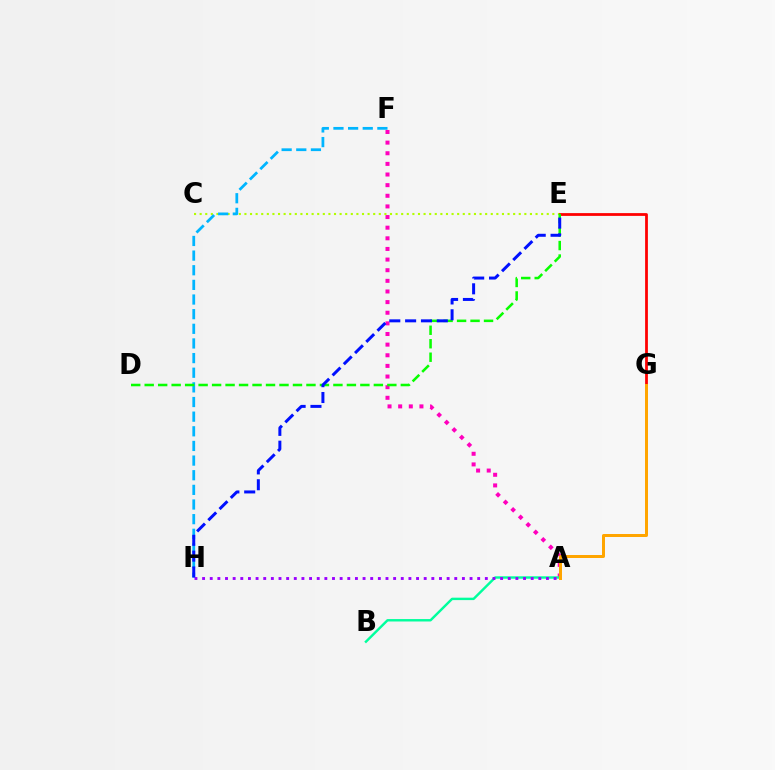{('A', 'F'): [{'color': '#ff00bd', 'line_style': 'dotted', 'thickness': 2.89}], ('C', 'E'): [{'color': '#b3ff00', 'line_style': 'dotted', 'thickness': 1.52}], ('E', 'G'): [{'color': '#ff0000', 'line_style': 'solid', 'thickness': 2.0}], ('A', 'B'): [{'color': '#00ff9d', 'line_style': 'solid', 'thickness': 1.74}], ('F', 'H'): [{'color': '#00b5ff', 'line_style': 'dashed', 'thickness': 1.99}], ('A', 'G'): [{'color': '#ffa500', 'line_style': 'solid', 'thickness': 2.16}], ('D', 'E'): [{'color': '#08ff00', 'line_style': 'dashed', 'thickness': 1.83}], ('A', 'H'): [{'color': '#9b00ff', 'line_style': 'dotted', 'thickness': 2.08}], ('E', 'H'): [{'color': '#0010ff', 'line_style': 'dashed', 'thickness': 2.15}]}